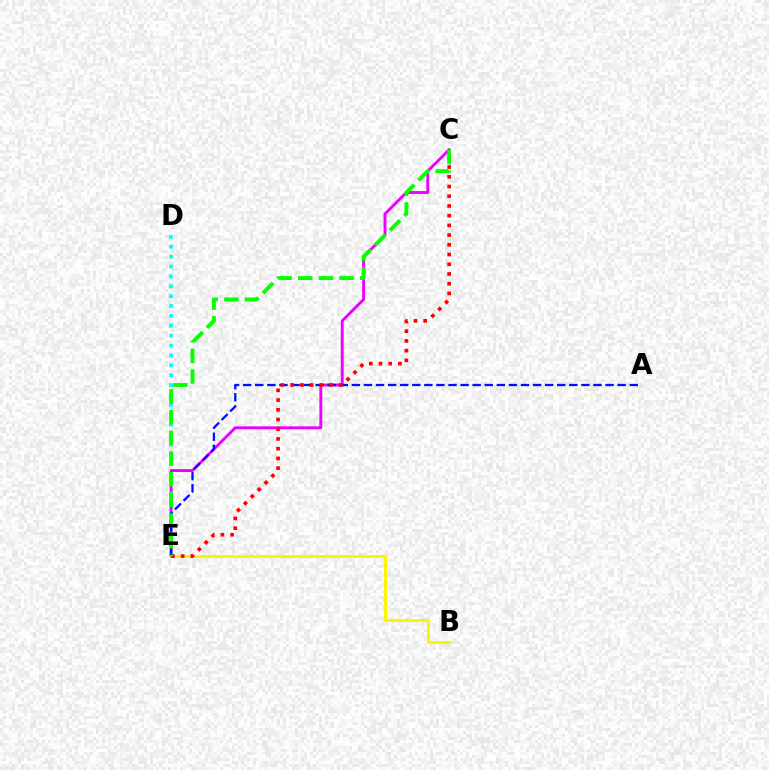{('C', 'E'): [{'color': '#ee00ff', 'line_style': 'solid', 'thickness': 2.08}, {'color': '#ff0000', 'line_style': 'dotted', 'thickness': 2.64}, {'color': '#08ff00', 'line_style': 'dashed', 'thickness': 2.81}], ('B', 'E'): [{'color': '#fcf500', 'line_style': 'solid', 'thickness': 2.17}], ('D', 'E'): [{'color': '#00fff6', 'line_style': 'dotted', 'thickness': 2.68}], ('A', 'E'): [{'color': '#0010ff', 'line_style': 'dashed', 'thickness': 1.64}]}